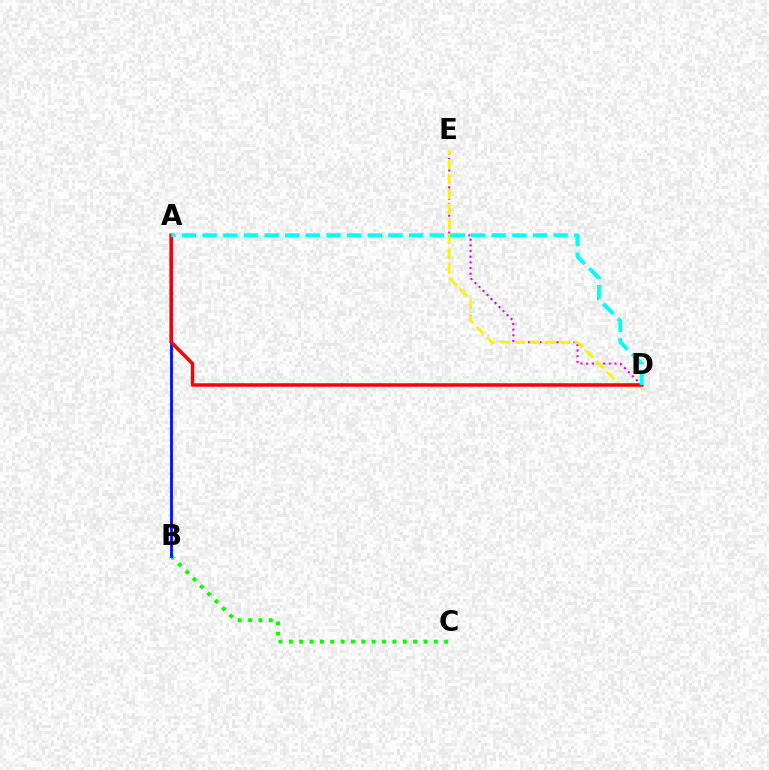{('D', 'E'): [{'color': '#ee00ff', 'line_style': 'dotted', 'thickness': 1.54}, {'color': '#fcf500', 'line_style': 'dashed', 'thickness': 2.03}], ('B', 'C'): [{'color': '#08ff00', 'line_style': 'dotted', 'thickness': 2.81}], ('A', 'B'): [{'color': '#0010ff', 'line_style': 'solid', 'thickness': 2.05}], ('A', 'D'): [{'color': '#ff0000', 'line_style': 'solid', 'thickness': 2.52}, {'color': '#00fff6', 'line_style': 'dashed', 'thickness': 2.81}]}